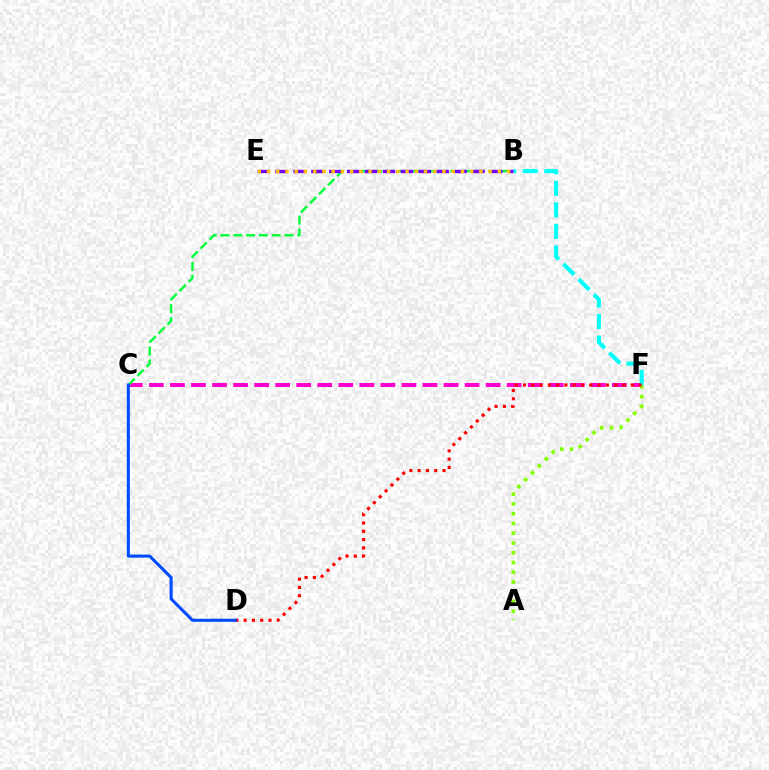{('C', 'F'): [{'color': '#ff00cf', 'line_style': 'dashed', 'thickness': 2.86}], ('B', 'F'): [{'color': '#00fff6', 'line_style': 'dashed', 'thickness': 2.93}], ('B', 'C'): [{'color': '#00ff39', 'line_style': 'dashed', 'thickness': 1.74}], ('A', 'F'): [{'color': '#84ff00', 'line_style': 'dotted', 'thickness': 2.65}], ('D', 'F'): [{'color': '#ff0000', 'line_style': 'dotted', 'thickness': 2.25}], ('B', 'E'): [{'color': '#7200ff', 'line_style': 'dashed', 'thickness': 2.43}, {'color': '#ffbd00', 'line_style': 'dotted', 'thickness': 2.51}], ('C', 'D'): [{'color': '#004bff', 'line_style': 'solid', 'thickness': 2.2}]}